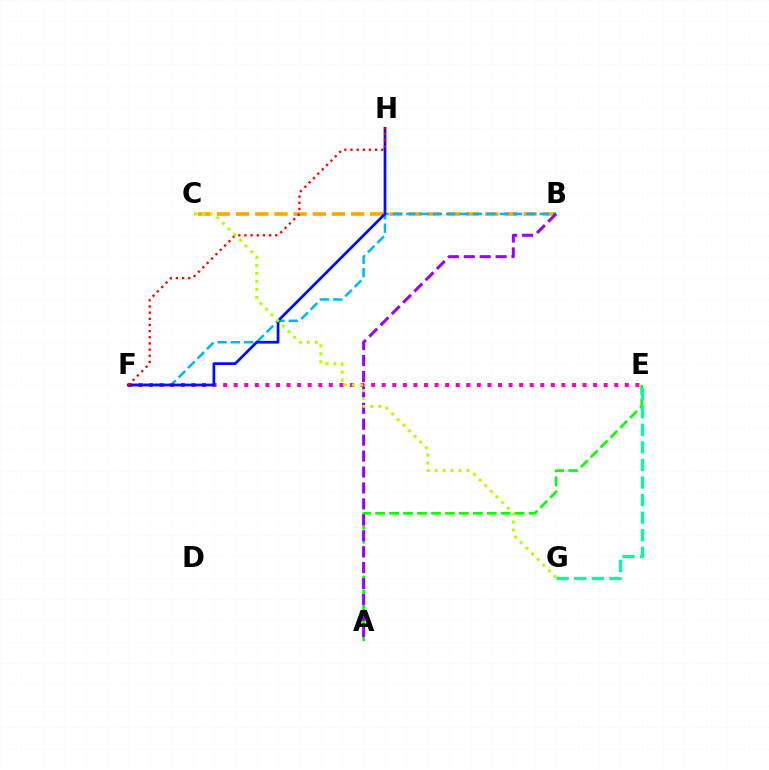{('A', 'E'): [{'color': '#08ff00', 'line_style': 'dashed', 'thickness': 1.9}], ('B', 'C'): [{'color': '#ffa500', 'line_style': 'dashed', 'thickness': 2.6}], ('B', 'F'): [{'color': '#00b5ff', 'line_style': 'dashed', 'thickness': 1.81}], ('E', 'F'): [{'color': '#ff00bd', 'line_style': 'dotted', 'thickness': 2.87}], ('F', 'H'): [{'color': '#0010ff', 'line_style': 'solid', 'thickness': 1.98}, {'color': '#ff0000', 'line_style': 'dotted', 'thickness': 1.67}], ('A', 'B'): [{'color': '#9b00ff', 'line_style': 'dashed', 'thickness': 2.16}], ('E', 'G'): [{'color': '#00ff9d', 'line_style': 'dashed', 'thickness': 2.39}], ('C', 'G'): [{'color': '#b3ff00', 'line_style': 'dotted', 'thickness': 2.16}]}